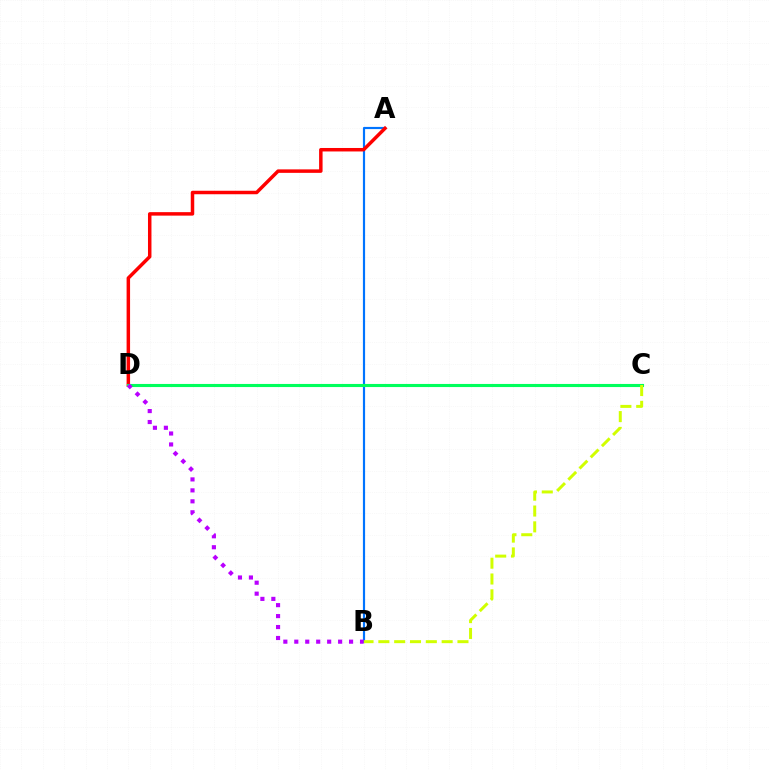{('A', 'B'): [{'color': '#0074ff', 'line_style': 'solid', 'thickness': 1.57}], ('A', 'D'): [{'color': '#ff0000', 'line_style': 'solid', 'thickness': 2.51}], ('C', 'D'): [{'color': '#00ff5c', 'line_style': 'solid', 'thickness': 2.23}], ('B', 'C'): [{'color': '#d1ff00', 'line_style': 'dashed', 'thickness': 2.15}], ('B', 'D'): [{'color': '#b900ff', 'line_style': 'dotted', 'thickness': 2.98}]}